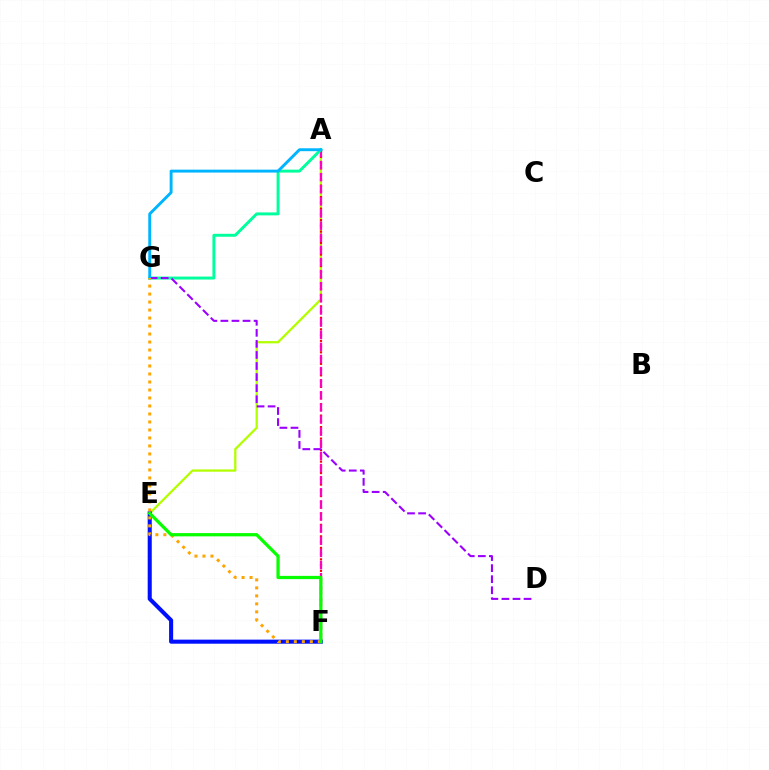{('A', 'E'): [{'color': '#b3ff00', 'line_style': 'solid', 'thickness': 1.64}], ('A', 'F'): [{'color': '#ff0000', 'line_style': 'dotted', 'thickness': 1.56}, {'color': '#ff00bd', 'line_style': 'dashed', 'thickness': 1.65}], ('E', 'F'): [{'color': '#0010ff', 'line_style': 'solid', 'thickness': 2.93}, {'color': '#08ff00', 'line_style': 'solid', 'thickness': 2.33}], ('A', 'G'): [{'color': '#00ff9d', 'line_style': 'solid', 'thickness': 2.13}, {'color': '#00b5ff', 'line_style': 'solid', 'thickness': 2.1}], ('D', 'G'): [{'color': '#9b00ff', 'line_style': 'dashed', 'thickness': 1.5}], ('F', 'G'): [{'color': '#ffa500', 'line_style': 'dotted', 'thickness': 2.17}]}